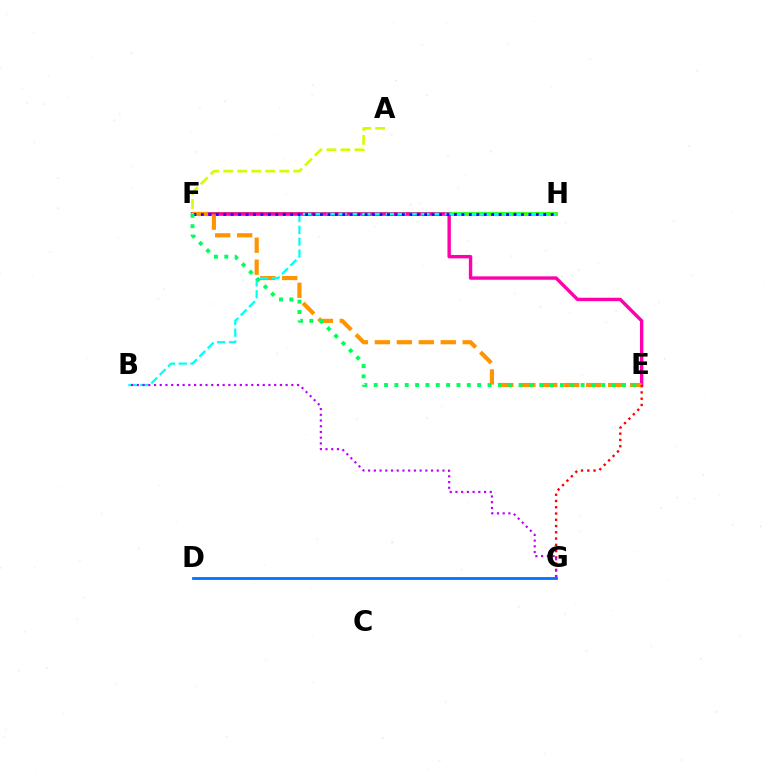{('F', 'H'): [{'color': '#3dff00', 'line_style': 'solid', 'thickness': 2.83}, {'color': '#2500ff', 'line_style': 'dotted', 'thickness': 2.02}], ('E', 'F'): [{'color': '#ff00ac', 'line_style': 'solid', 'thickness': 2.45}, {'color': '#ff9400', 'line_style': 'dashed', 'thickness': 2.98}, {'color': '#00ff5c', 'line_style': 'dotted', 'thickness': 2.81}], ('B', 'H'): [{'color': '#00fff6', 'line_style': 'dashed', 'thickness': 1.61}], ('E', 'G'): [{'color': '#ff0000', 'line_style': 'dotted', 'thickness': 1.7}], ('D', 'G'): [{'color': '#0074ff', 'line_style': 'solid', 'thickness': 2.02}], ('B', 'G'): [{'color': '#b900ff', 'line_style': 'dotted', 'thickness': 1.55}], ('A', 'F'): [{'color': '#d1ff00', 'line_style': 'dashed', 'thickness': 1.9}]}